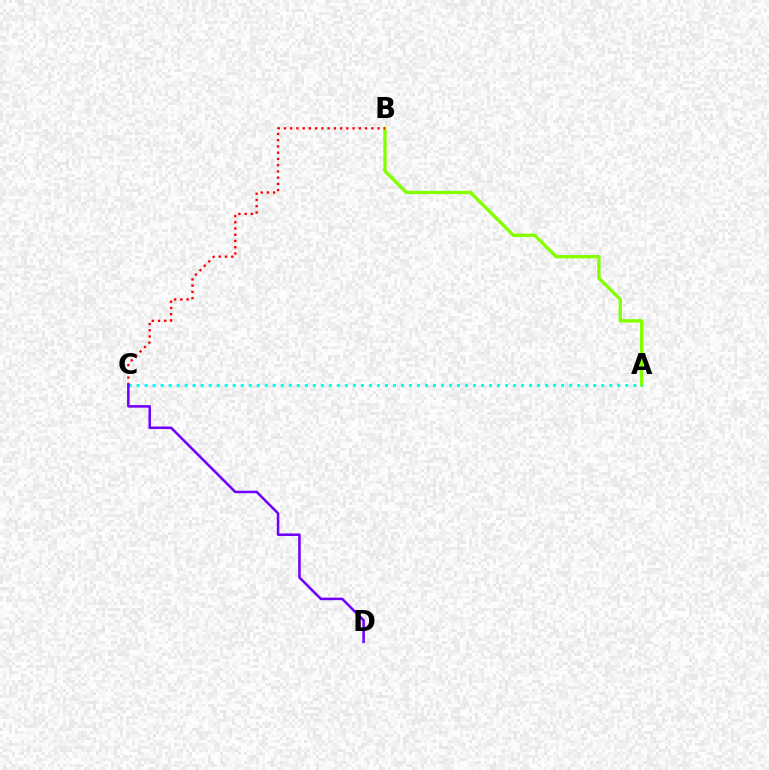{('A', 'B'): [{'color': '#84ff00', 'line_style': 'solid', 'thickness': 2.41}], ('A', 'C'): [{'color': '#00fff6', 'line_style': 'dotted', 'thickness': 2.18}], ('B', 'C'): [{'color': '#ff0000', 'line_style': 'dotted', 'thickness': 1.7}], ('C', 'D'): [{'color': '#7200ff', 'line_style': 'solid', 'thickness': 1.83}]}